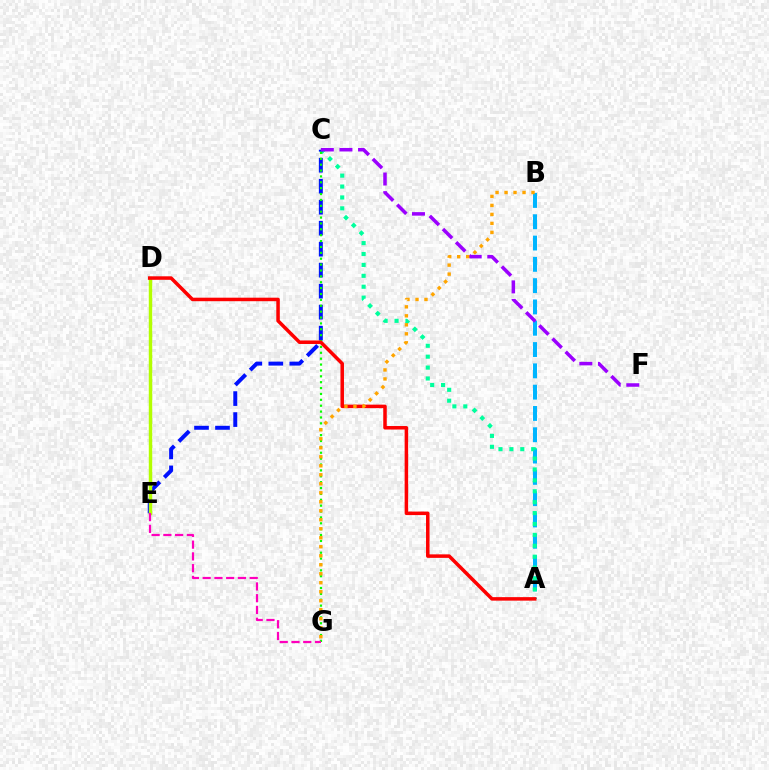{('A', 'B'): [{'color': '#00b5ff', 'line_style': 'dashed', 'thickness': 2.89}], ('A', 'C'): [{'color': '#00ff9d', 'line_style': 'dotted', 'thickness': 2.96}], ('C', 'E'): [{'color': '#0010ff', 'line_style': 'dashed', 'thickness': 2.85}], ('C', 'F'): [{'color': '#9b00ff', 'line_style': 'dashed', 'thickness': 2.53}], ('C', 'G'): [{'color': '#08ff00', 'line_style': 'dotted', 'thickness': 1.6}], ('D', 'E'): [{'color': '#b3ff00', 'line_style': 'solid', 'thickness': 2.48}], ('E', 'G'): [{'color': '#ff00bd', 'line_style': 'dashed', 'thickness': 1.6}], ('A', 'D'): [{'color': '#ff0000', 'line_style': 'solid', 'thickness': 2.53}], ('B', 'G'): [{'color': '#ffa500', 'line_style': 'dotted', 'thickness': 2.44}]}